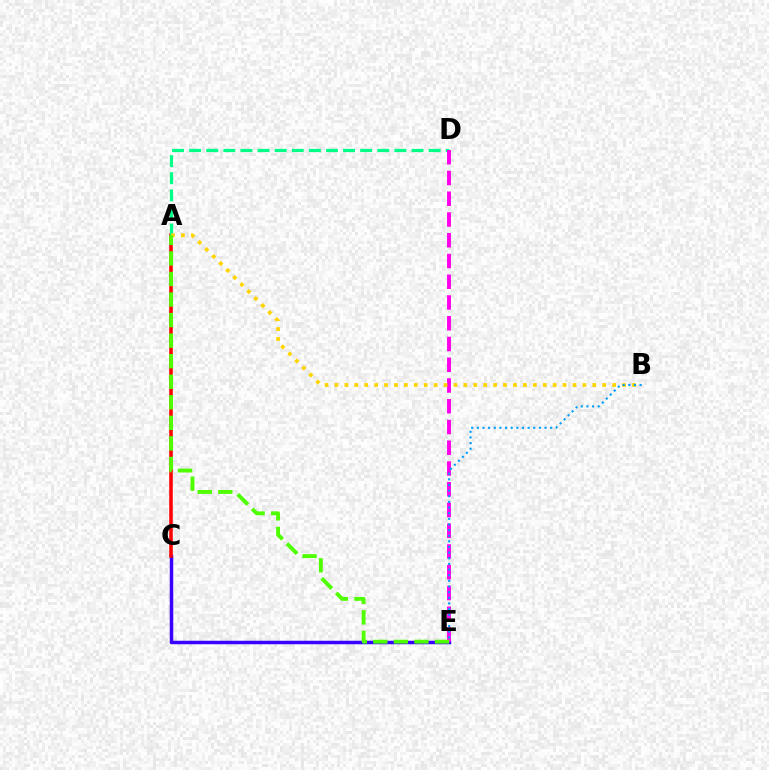{('C', 'E'): [{'color': '#3700ff', 'line_style': 'solid', 'thickness': 2.51}], ('A', 'C'): [{'color': '#ff0000', 'line_style': 'solid', 'thickness': 2.57}], ('A', 'D'): [{'color': '#00ff86', 'line_style': 'dashed', 'thickness': 2.32}], ('D', 'E'): [{'color': '#ff00ed', 'line_style': 'dashed', 'thickness': 2.82}], ('A', 'B'): [{'color': '#ffd500', 'line_style': 'dotted', 'thickness': 2.69}], ('A', 'E'): [{'color': '#4fff00', 'line_style': 'dashed', 'thickness': 2.79}], ('B', 'E'): [{'color': '#009eff', 'line_style': 'dotted', 'thickness': 1.53}]}